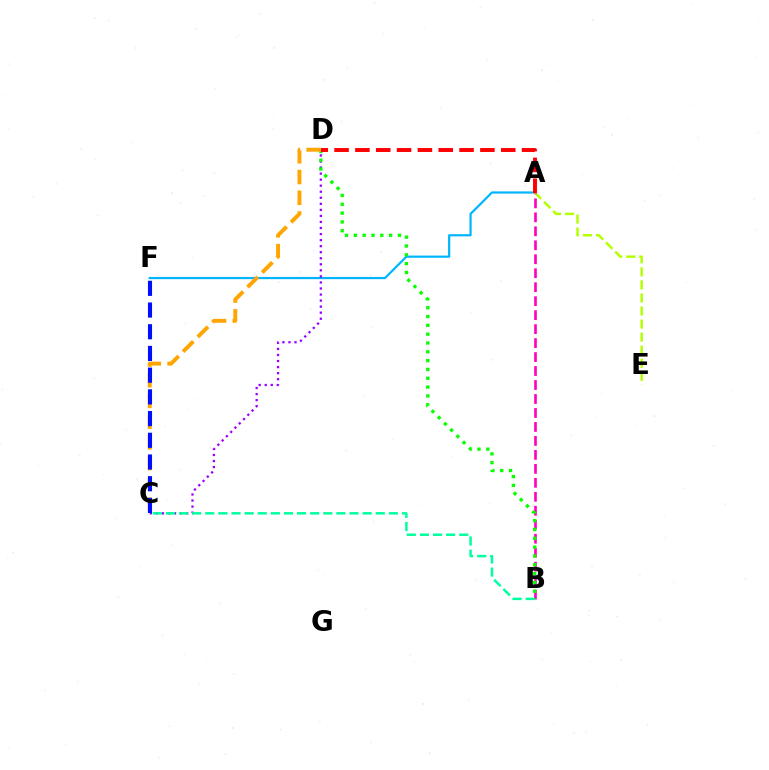{('A', 'F'): [{'color': '#00b5ff', 'line_style': 'solid', 'thickness': 1.58}], ('A', 'E'): [{'color': '#b3ff00', 'line_style': 'dashed', 'thickness': 1.77}], ('C', 'D'): [{'color': '#9b00ff', 'line_style': 'dotted', 'thickness': 1.64}, {'color': '#ffa500', 'line_style': 'dashed', 'thickness': 2.82}], ('A', 'B'): [{'color': '#ff00bd', 'line_style': 'dashed', 'thickness': 1.9}], ('B', 'D'): [{'color': '#08ff00', 'line_style': 'dotted', 'thickness': 2.4}], ('A', 'D'): [{'color': '#ff0000', 'line_style': 'dashed', 'thickness': 2.83}], ('B', 'C'): [{'color': '#00ff9d', 'line_style': 'dashed', 'thickness': 1.78}], ('C', 'F'): [{'color': '#0010ff', 'line_style': 'dashed', 'thickness': 2.95}]}